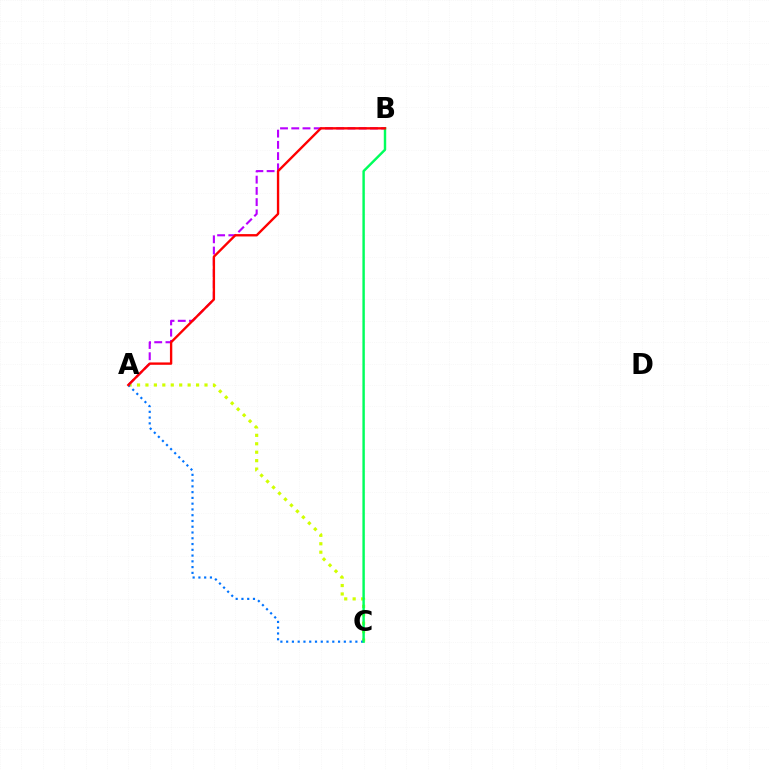{('A', 'C'): [{'color': '#d1ff00', 'line_style': 'dotted', 'thickness': 2.29}, {'color': '#0074ff', 'line_style': 'dotted', 'thickness': 1.57}], ('A', 'B'): [{'color': '#b900ff', 'line_style': 'dashed', 'thickness': 1.53}, {'color': '#ff0000', 'line_style': 'solid', 'thickness': 1.7}], ('B', 'C'): [{'color': '#00ff5c', 'line_style': 'solid', 'thickness': 1.75}]}